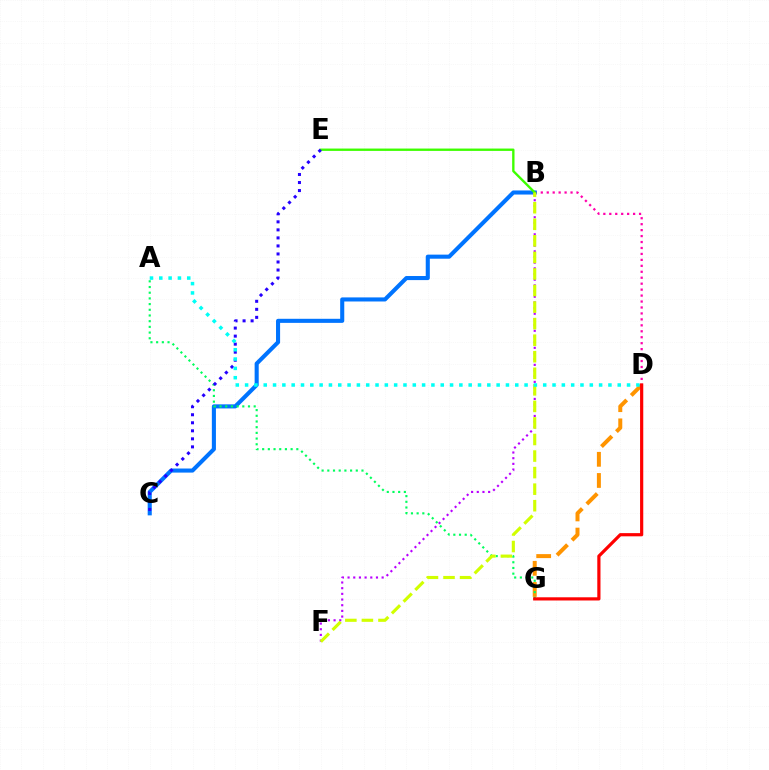{('D', 'G'): [{'color': '#ff9400', 'line_style': 'dashed', 'thickness': 2.87}, {'color': '#ff0000', 'line_style': 'solid', 'thickness': 2.3}], ('B', 'D'): [{'color': '#ff00ac', 'line_style': 'dotted', 'thickness': 1.62}], ('B', 'C'): [{'color': '#0074ff', 'line_style': 'solid', 'thickness': 2.94}], ('A', 'G'): [{'color': '#00ff5c', 'line_style': 'dotted', 'thickness': 1.55}], ('B', 'F'): [{'color': '#b900ff', 'line_style': 'dotted', 'thickness': 1.54}, {'color': '#d1ff00', 'line_style': 'dashed', 'thickness': 2.25}], ('B', 'E'): [{'color': '#3dff00', 'line_style': 'solid', 'thickness': 1.7}], ('C', 'E'): [{'color': '#2500ff', 'line_style': 'dotted', 'thickness': 2.18}], ('A', 'D'): [{'color': '#00fff6', 'line_style': 'dotted', 'thickness': 2.53}]}